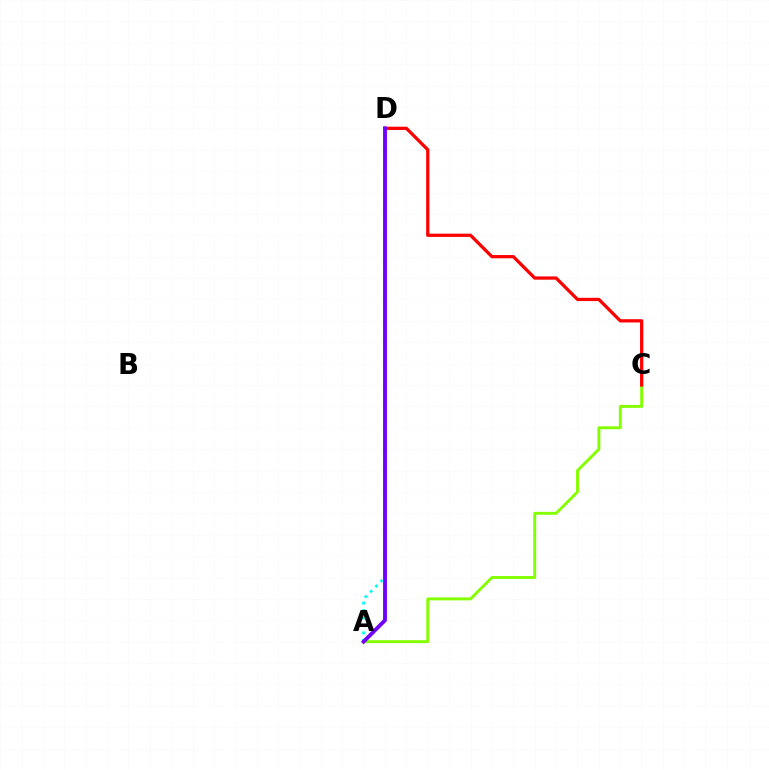{('A', 'C'): [{'color': '#84ff00', 'line_style': 'solid', 'thickness': 2.11}], ('C', 'D'): [{'color': '#ff0000', 'line_style': 'solid', 'thickness': 2.35}], ('A', 'D'): [{'color': '#00fff6', 'line_style': 'dotted', 'thickness': 2.02}, {'color': '#7200ff', 'line_style': 'solid', 'thickness': 2.78}]}